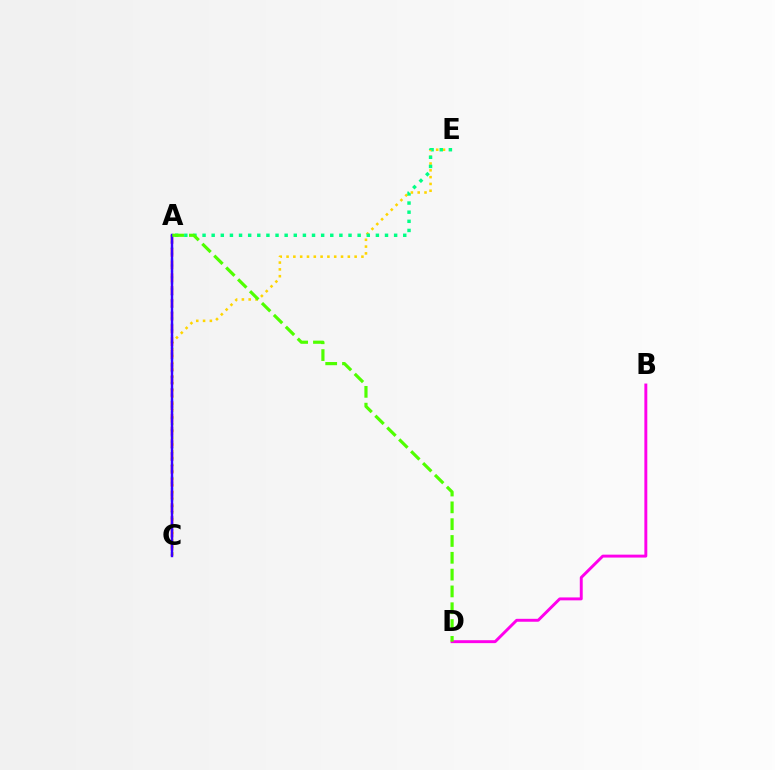{('C', 'E'): [{'color': '#ffd500', 'line_style': 'dotted', 'thickness': 1.85}], ('A', 'C'): [{'color': '#009eff', 'line_style': 'dotted', 'thickness': 1.6}, {'color': '#ff0000', 'line_style': 'dashed', 'thickness': 1.73}, {'color': '#3700ff', 'line_style': 'solid', 'thickness': 1.76}], ('A', 'E'): [{'color': '#00ff86', 'line_style': 'dotted', 'thickness': 2.48}], ('B', 'D'): [{'color': '#ff00ed', 'line_style': 'solid', 'thickness': 2.11}], ('A', 'D'): [{'color': '#4fff00', 'line_style': 'dashed', 'thickness': 2.28}]}